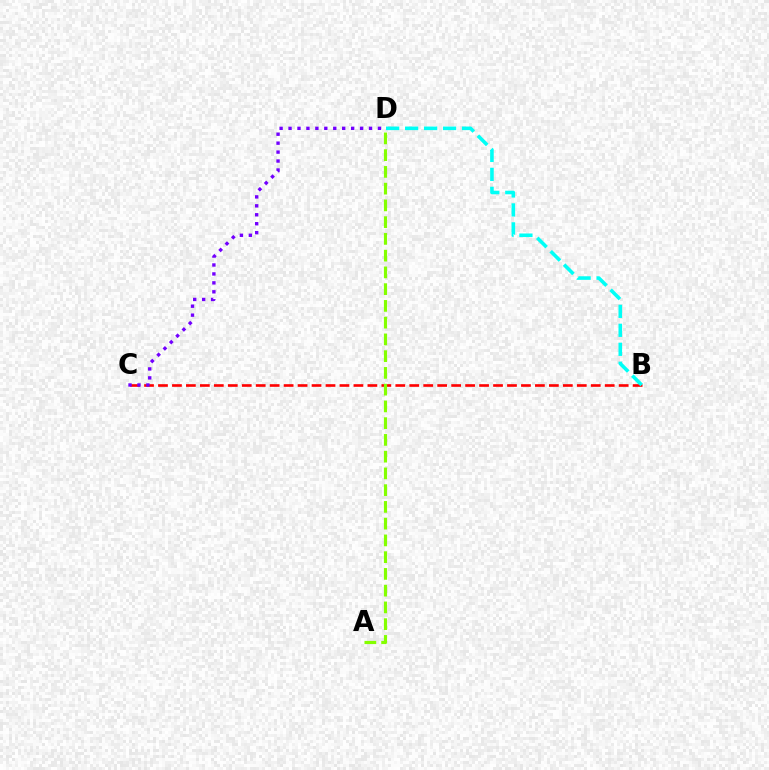{('B', 'C'): [{'color': '#ff0000', 'line_style': 'dashed', 'thickness': 1.9}], ('C', 'D'): [{'color': '#7200ff', 'line_style': 'dotted', 'thickness': 2.43}], ('A', 'D'): [{'color': '#84ff00', 'line_style': 'dashed', 'thickness': 2.28}], ('B', 'D'): [{'color': '#00fff6', 'line_style': 'dashed', 'thickness': 2.58}]}